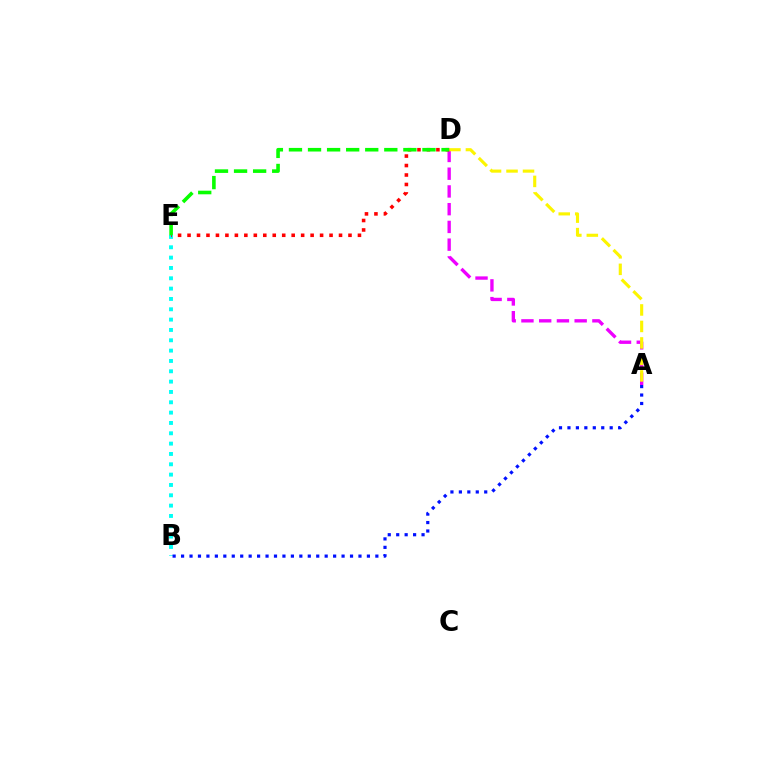{('A', 'D'): [{'color': '#ee00ff', 'line_style': 'dashed', 'thickness': 2.41}, {'color': '#fcf500', 'line_style': 'dashed', 'thickness': 2.24}], ('B', 'E'): [{'color': '#00fff6', 'line_style': 'dotted', 'thickness': 2.81}], ('A', 'B'): [{'color': '#0010ff', 'line_style': 'dotted', 'thickness': 2.3}], ('D', 'E'): [{'color': '#ff0000', 'line_style': 'dotted', 'thickness': 2.57}, {'color': '#08ff00', 'line_style': 'dashed', 'thickness': 2.59}]}